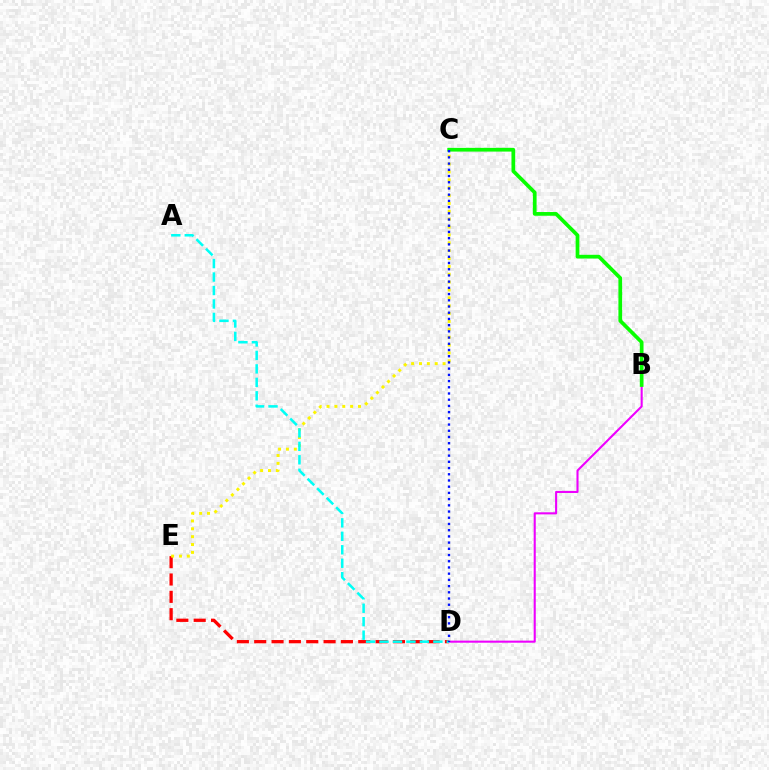{('D', 'E'): [{'color': '#ff0000', 'line_style': 'dashed', 'thickness': 2.36}], ('B', 'D'): [{'color': '#ee00ff', 'line_style': 'solid', 'thickness': 1.5}], ('C', 'E'): [{'color': '#fcf500', 'line_style': 'dotted', 'thickness': 2.14}], ('A', 'D'): [{'color': '#00fff6', 'line_style': 'dashed', 'thickness': 1.83}], ('B', 'C'): [{'color': '#08ff00', 'line_style': 'solid', 'thickness': 2.68}], ('C', 'D'): [{'color': '#0010ff', 'line_style': 'dotted', 'thickness': 1.69}]}